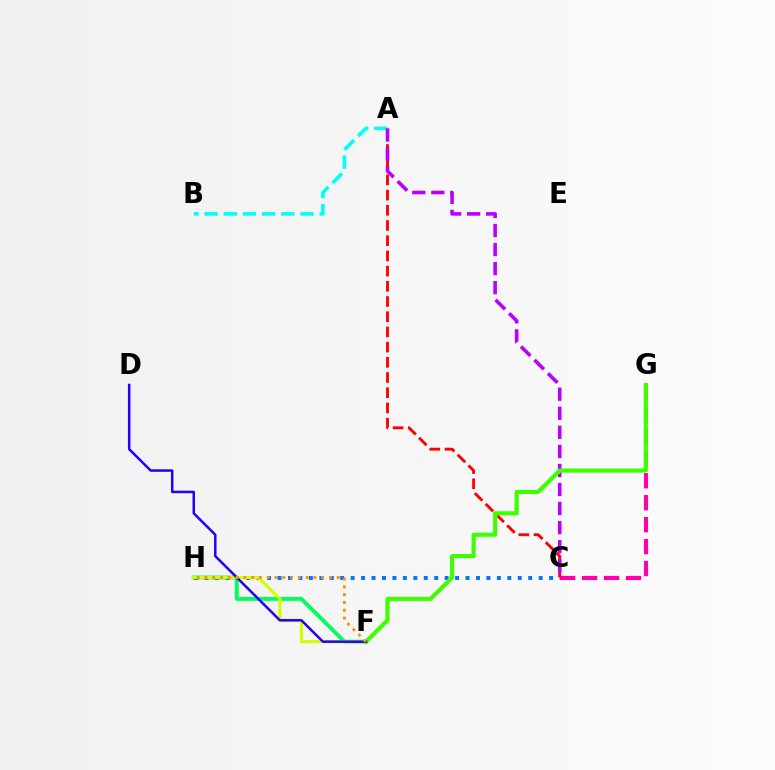{('A', 'B'): [{'color': '#00fff6', 'line_style': 'dashed', 'thickness': 2.6}], ('C', 'G'): [{'color': '#ff00ac', 'line_style': 'dashed', 'thickness': 2.98}], ('F', 'H'): [{'color': '#00ff5c', 'line_style': 'solid', 'thickness': 2.8}, {'color': '#d1ff00', 'line_style': 'solid', 'thickness': 2.3}, {'color': '#ff9400', 'line_style': 'dotted', 'thickness': 2.12}], ('C', 'H'): [{'color': '#0074ff', 'line_style': 'dotted', 'thickness': 2.84}], ('A', 'C'): [{'color': '#ff0000', 'line_style': 'dashed', 'thickness': 2.07}, {'color': '#b900ff', 'line_style': 'dashed', 'thickness': 2.59}], ('F', 'G'): [{'color': '#3dff00', 'line_style': 'solid', 'thickness': 2.99}], ('D', 'F'): [{'color': '#2500ff', 'line_style': 'solid', 'thickness': 1.81}]}